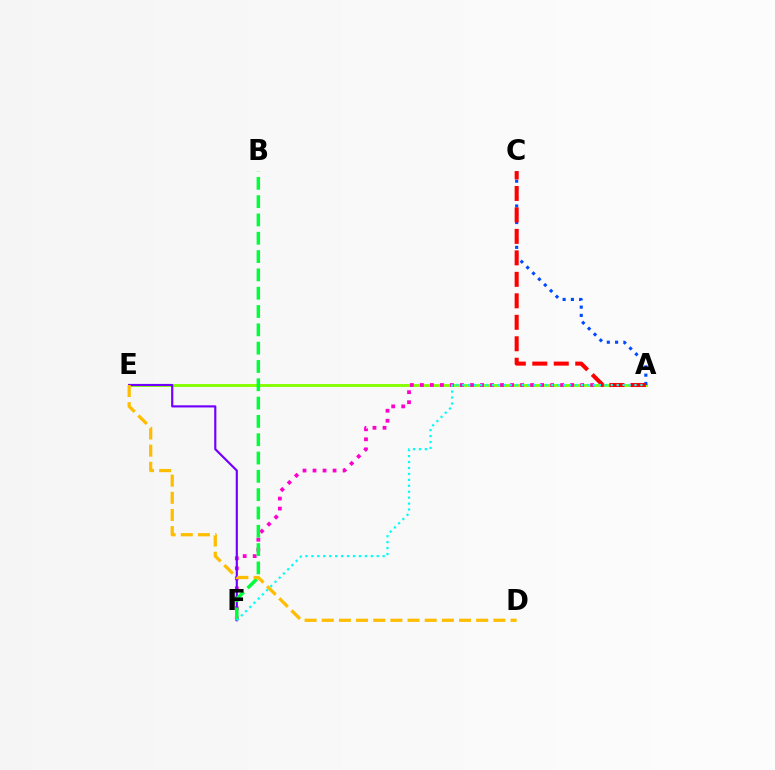{('A', 'E'): [{'color': '#84ff00', 'line_style': 'solid', 'thickness': 2.08}], ('A', 'F'): [{'color': '#ff00cf', 'line_style': 'dotted', 'thickness': 2.72}, {'color': '#00fff6', 'line_style': 'dotted', 'thickness': 1.61}], ('E', 'F'): [{'color': '#7200ff', 'line_style': 'solid', 'thickness': 1.56}], ('A', 'C'): [{'color': '#004bff', 'line_style': 'dotted', 'thickness': 2.25}, {'color': '#ff0000', 'line_style': 'dashed', 'thickness': 2.92}], ('B', 'F'): [{'color': '#00ff39', 'line_style': 'dashed', 'thickness': 2.49}], ('D', 'E'): [{'color': '#ffbd00', 'line_style': 'dashed', 'thickness': 2.33}]}